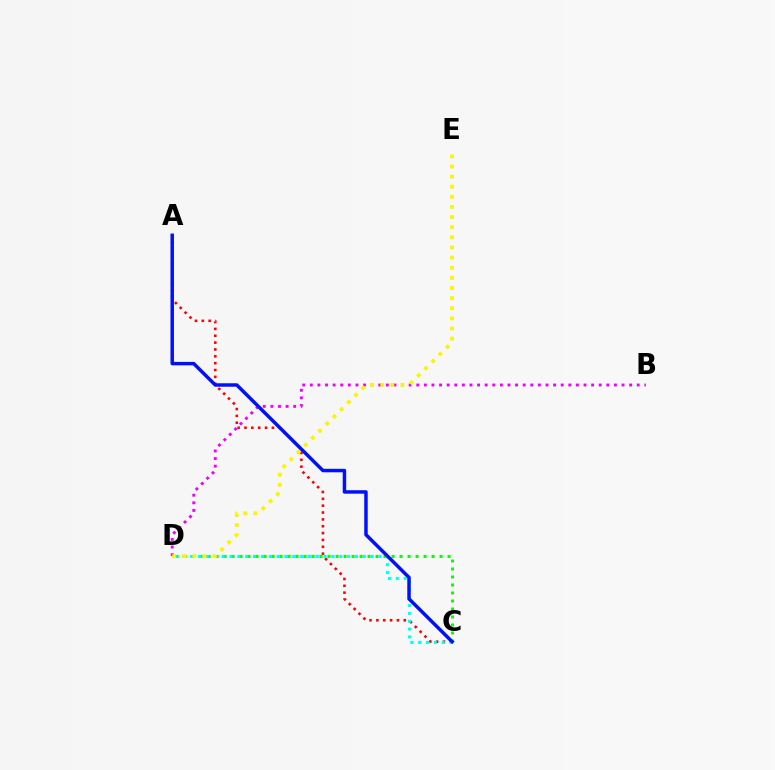{('C', 'D'): [{'color': '#08ff00', 'line_style': 'dotted', 'thickness': 2.17}, {'color': '#00fff6', 'line_style': 'dotted', 'thickness': 2.13}], ('A', 'C'): [{'color': '#ff0000', 'line_style': 'dotted', 'thickness': 1.86}, {'color': '#0010ff', 'line_style': 'solid', 'thickness': 2.5}], ('B', 'D'): [{'color': '#ee00ff', 'line_style': 'dotted', 'thickness': 2.07}], ('D', 'E'): [{'color': '#fcf500', 'line_style': 'dotted', 'thickness': 2.75}]}